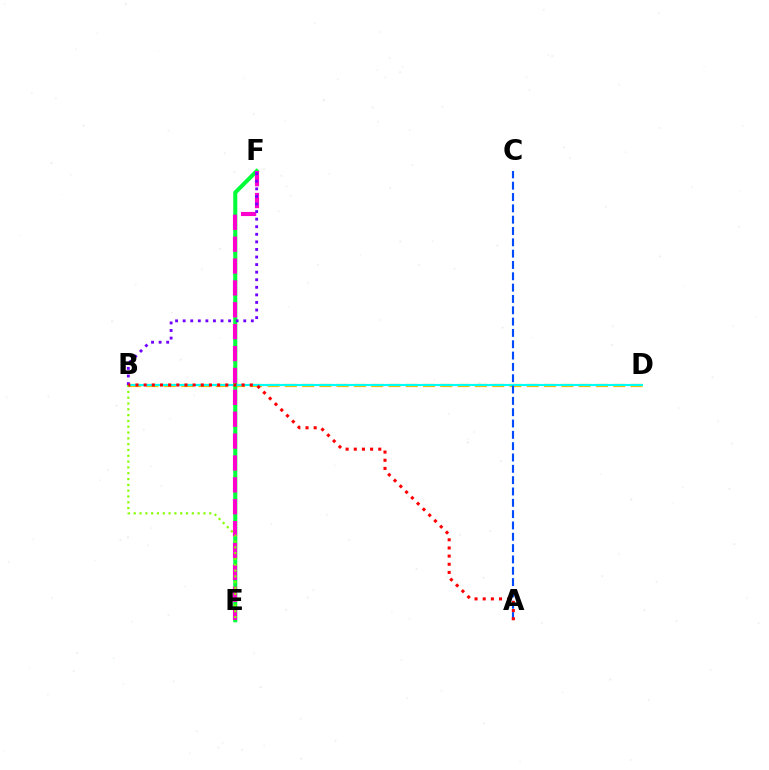{('B', 'D'): [{'color': '#ffbd00', 'line_style': 'dashed', 'thickness': 2.35}, {'color': '#00fff6', 'line_style': 'solid', 'thickness': 1.54}], ('E', 'F'): [{'color': '#00ff39', 'line_style': 'solid', 'thickness': 2.91}, {'color': '#ff00cf', 'line_style': 'dashed', 'thickness': 2.97}], ('B', 'E'): [{'color': '#84ff00', 'line_style': 'dotted', 'thickness': 1.58}], ('B', 'F'): [{'color': '#7200ff', 'line_style': 'dotted', 'thickness': 2.06}], ('A', 'C'): [{'color': '#004bff', 'line_style': 'dashed', 'thickness': 1.54}], ('A', 'B'): [{'color': '#ff0000', 'line_style': 'dotted', 'thickness': 2.22}]}